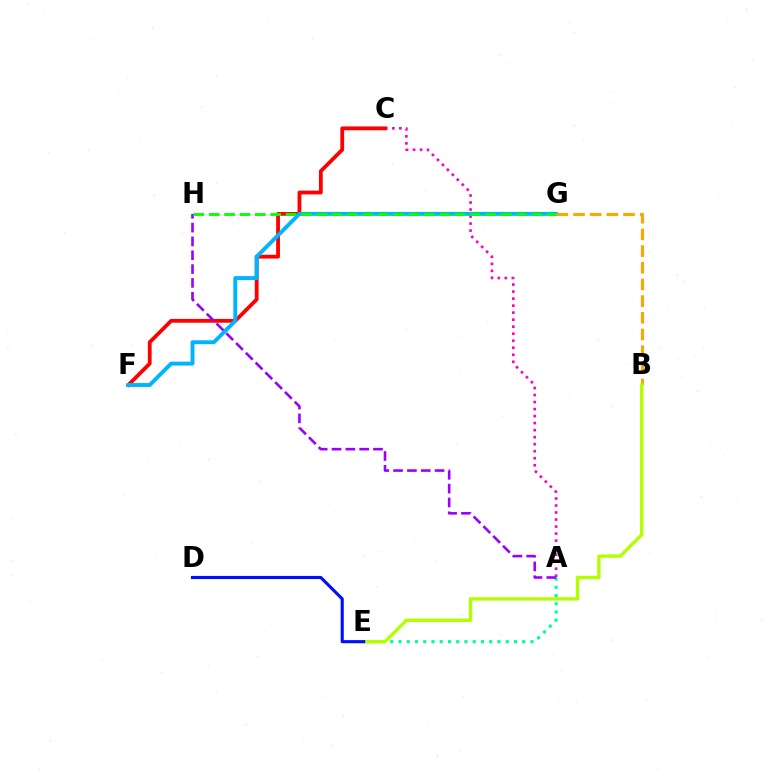{('A', 'C'): [{'color': '#ff00bd', 'line_style': 'dotted', 'thickness': 1.91}], ('C', 'F'): [{'color': '#ff0000', 'line_style': 'solid', 'thickness': 2.73}], ('F', 'G'): [{'color': '#00b5ff', 'line_style': 'solid', 'thickness': 2.81}], ('A', 'E'): [{'color': '#00ff9d', 'line_style': 'dotted', 'thickness': 2.24}], ('A', 'H'): [{'color': '#9b00ff', 'line_style': 'dashed', 'thickness': 1.88}], ('B', 'G'): [{'color': '#ffa500', 'line_style': 'dashed', 'thickness': 2.27}], ('B', 'E'): [{'color': '#b3ff00', 'line_style': 'solid', 'thickness': 2.42}], ('G', 'H'): [{'color': '#08ff00', 'line_style': 'dashed', 'thickness': 2.09}], ('D', 'E'): [{'color': '#0010ff', 'line_style': 'solid', 'thickness': 2.24}]}